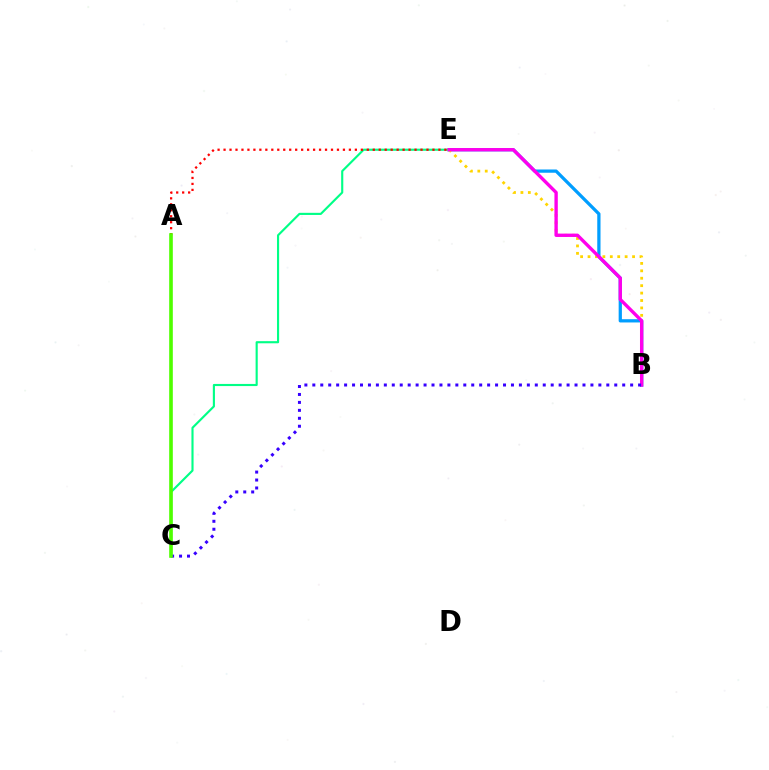{('B', 'E'): [{'color': '#009eff', 'line_style': 'solid', 'thickness': 2.34}, {'color': '#ffd500', 'line_style': 'dotted', 'thickness': 2.02}, {'color': '#ff00ed', 'line_style': 'solid', 'thickness': 2.42}], ('C', 'E'): [{'color': '#00ff86', 'line_style': 'solid', 'thickness': 1.54}], ('A', 'E'): [{'color': '#ff0000', 'line_style': 'dotted', 'thickness': 1.62}], ('B', 'C'): [{'color': '#3700ff', 'line_style': 'dotted', 'thickness': 2.16}], ('A', 'C'): [{'color': '#4fff00', 'line_style': 'solid', 'thickness': 2.62}]}